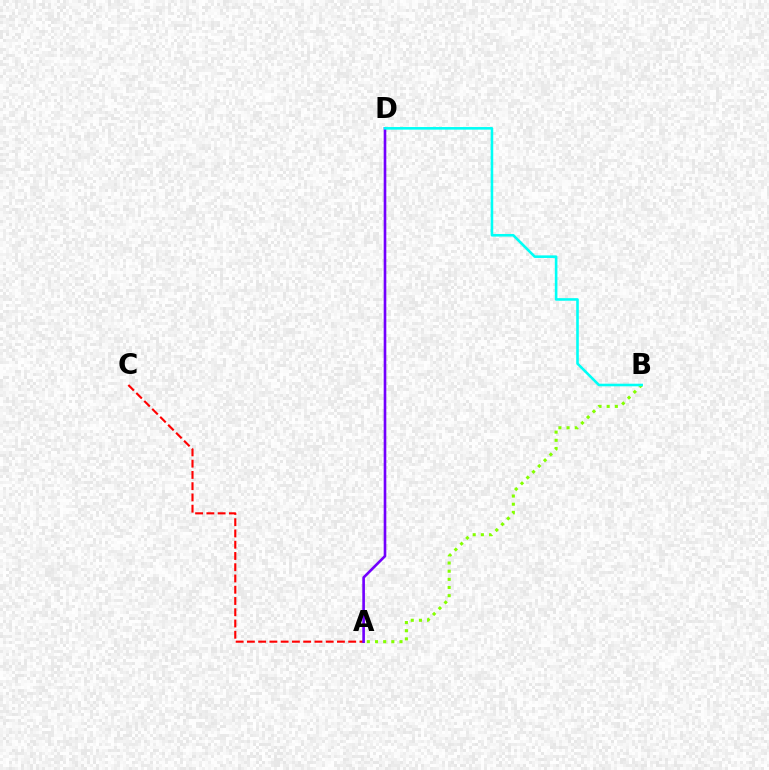{('A', 'B'): [{'color': '#84ff00', 'line_style': 'dotted', 'thickness': 2.22}], ('A', 'C'): [{'color': '#ff0000', 'line_style': 'dashed', 'thickness': 1.53}], ('A', 'D'): [{'color': '#7200ff', 'line_style': 'solid', 'thickness': 1.9}], ('B', 'D'): [{'color': '#00fff6', 'line_style': 'solid', 'thickness': 1.87}]}